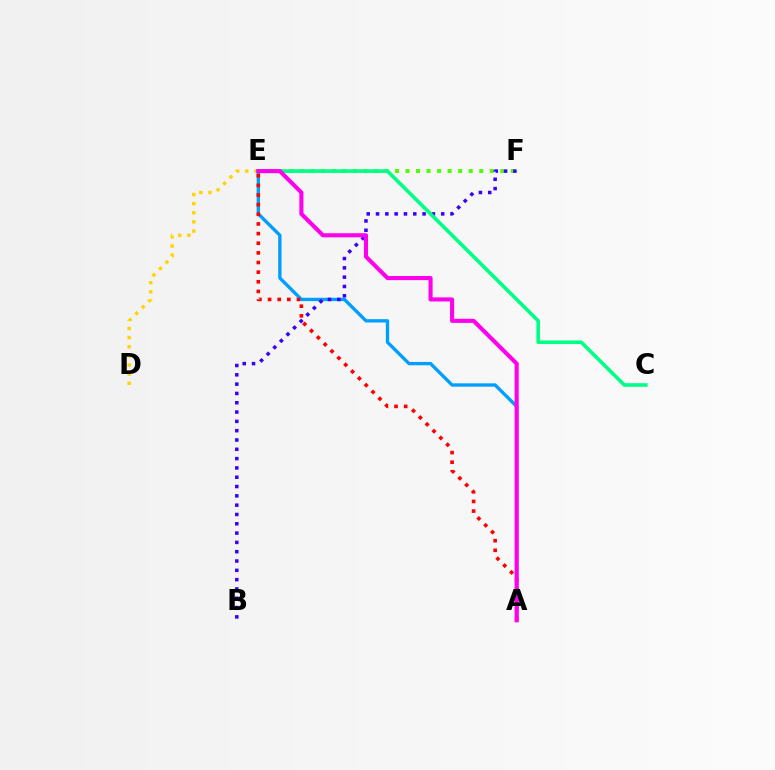{('D', 'E'): [{'color': '#ffd500', 'line_style': 'dotted', 'thickness': 2.48}], ('A', 'E'): [{'color': '#009eff', 'line_style': 'solid', 'thickness': 2.4}, {'color': '#ff0000', 'line_style': 'dotted', 'thickness': 2.62}, {'color': '#ff00ed', 'line_style': 'solid', 'thickness': 2.94}], ('E', 'F'): [{'color': '#4fff00', 'line_style': 'dotted', 'thickness': 2.86}], ('B', 'F'): [{'color': '#3700ff', 'line_style': 'dotted', 'thickness': 2.53}], ('C', 'E'): [{'color': '#00ff86', 'line_style': 'solid', 'thickness': 2.61}]}